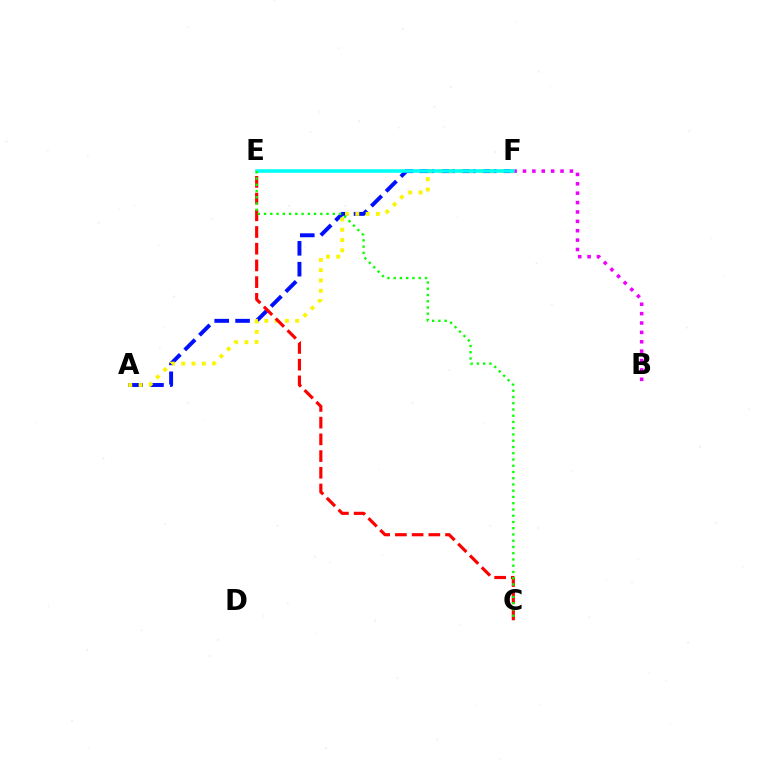{('A', 'F'): [{'color': '#0010ff', 'line_style': 'dashed', 'thickness': 2.83}, {'color': '#fcf500', 'line_style': 'dotted', 'thickness': 2.8}], ('C', 'E'): [{'color': '#ff0000', 'line_style': 'dashed', 'thickness': 2.27}, {'color': '#08ff00', 'line_style': 'dotted', 'thickness': 1.7}], ('B', 'F'): [{'color': '#ee00ff', 'line_style': 'dotted', 'thickness': 2.55}], ('E', 'F'): [{'color': '#00fff6', 'line_style': 'solid', 'thickness': 2.57}]}